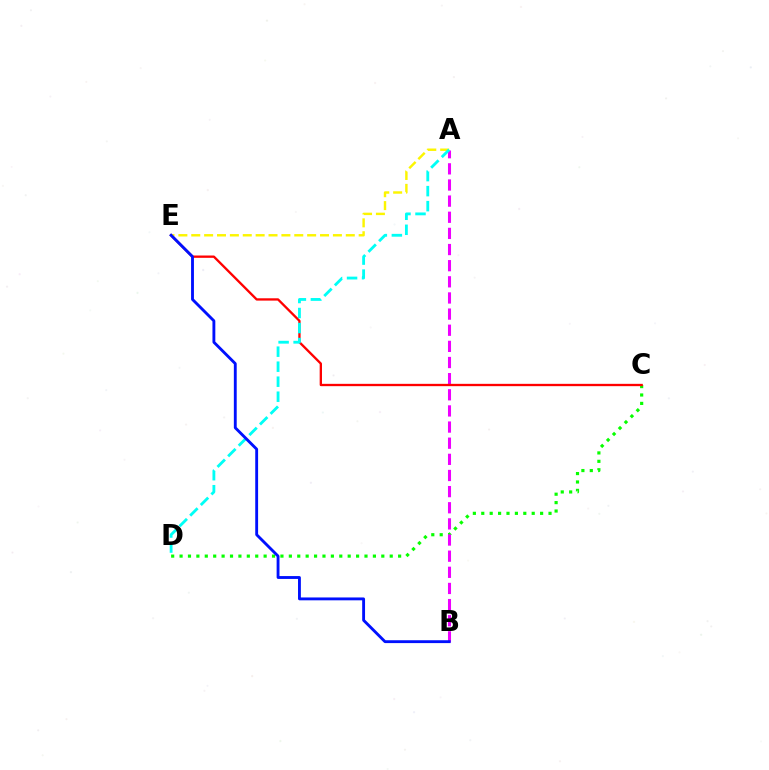{('C', 'D'): [{'color': '#08ff00', 'line_style': 'dotted', 'thickness': 2.28}], ('A', 'E'): [{'color': '#fcf500', 'line_style': 'dashed', 'thickness': 1.75}], ('A', 'B'): [{'color': '#ee00ff', 'line_style': 'dashed', 'thickness': 2.19}], ('C', 'E'): [{'color': '#ff0000', 'line_style': 'solid', 'thickness': 1.67}], ('A', 'D'): [{'color': '#00fff6', 'line_style': 'dashed', 'thickness': 2.04}], ('B', 'E'): [{'color': '#0010ff', 'line_style': 'solid', 'thickness': 2.06}]}